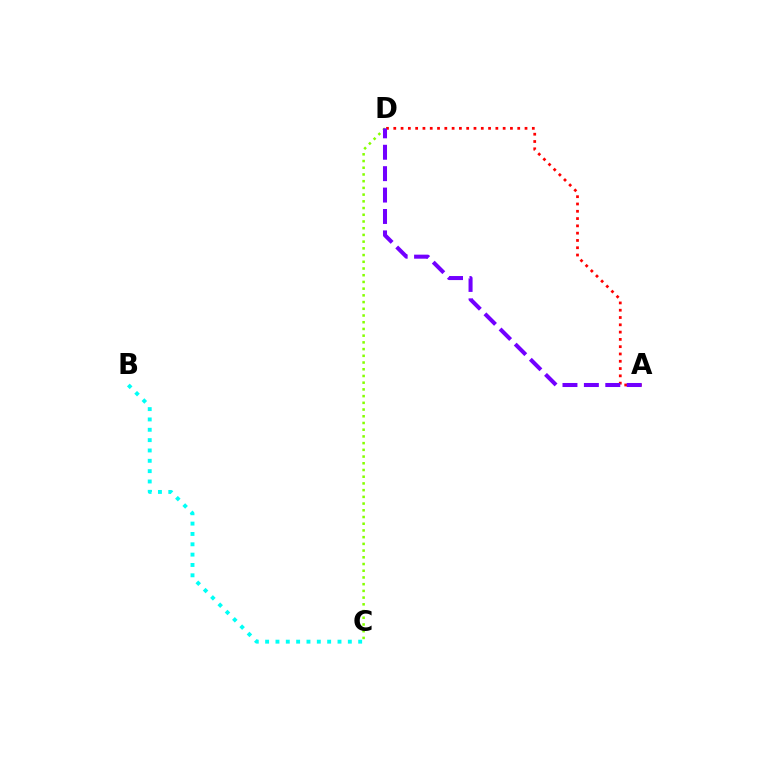{('C', 'D'): [{'color': '#84ff00', 'line_style': 'dotted', 'thickness': 1.82}], ('B', 'C'): [{'color': '#00fff6', 'line_style': 'dotted', 'thickness': 2.81}], ('A', 'D'): [{'color': '#ff0000', 'line_style': 'dotted', 'thickness': 1.98}, {'color': '#7200ff', 'line_style': 'dashed', 'thickness': 2.91}]}